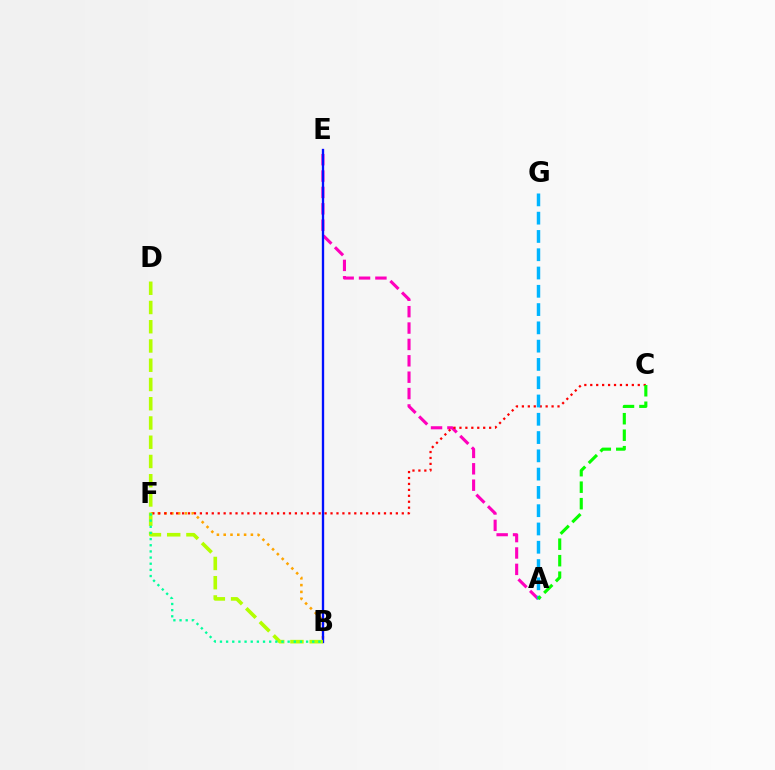{('B', 'F'): [{'color': '#ffa500', 'line_style': 'dotted', 'thickness': 1.85}, {'color': '#00ff9d', 'line_style': 'dotted', 'thickness': 1.67}], ('A', 'E'): [{'color': '#ff00bd', 'line_style': 'dashed', 'thickness': 2.23}], ('B', 'E'): [{'color': '#9b00ff', 'line_style': 'solid', 'thickness': 1.57}, {'color': '#0010ff', 'line_style': 'solid', 'thickness': 1.59}], ('C', 'F'): [{'color': '#ff0000', 'line_style': 'dotted', 'thickness': 1.61}], ('B', 'D'): [{'color': '#b3ff00', 'line_style': 'dashed', 'thickness': 2.61}], ('A', 'G'): [{'color': '#00b5ff', 'line_style': 'dashed', 'thickness': 2.48}], ('A', 'C'): [{'color': '#08ff00', 'line_style': 'dashed', 'thickness': 2.24}]}